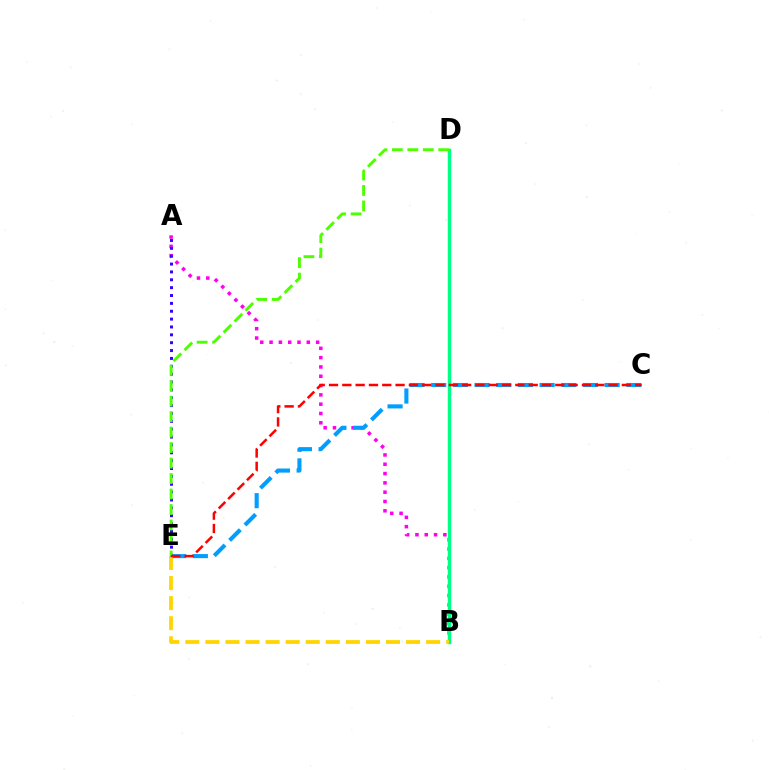{('A', 'B'): [{'color': '#ff00ed', 'line_style': 'dotted', 'thickness': 2.53}], ('B', 'D'): [{'color': '#00ff86', 'line_style': 'solid', 'thickness': 2.5}], ('C', 'E'): [{'color': '#009eff', 'line_style': 'dashed', 'thickness': 2.94}, {'color': '#ff0000', 'line_style': 'dashed', 'thickness': 1.81}], ('B', 'E'): [{'color': '#ffd500', 'line_style': 'dashed', 'thickness': 2.73}], ('A', 'E'): [{'color': '#3700ff', 'line_style': 'dotted', 'thickness': 2.14}], ('D', 'E'): [{'color': '#4fff00', 'line_style': 'dashed', 'thickness': 2.1}]}